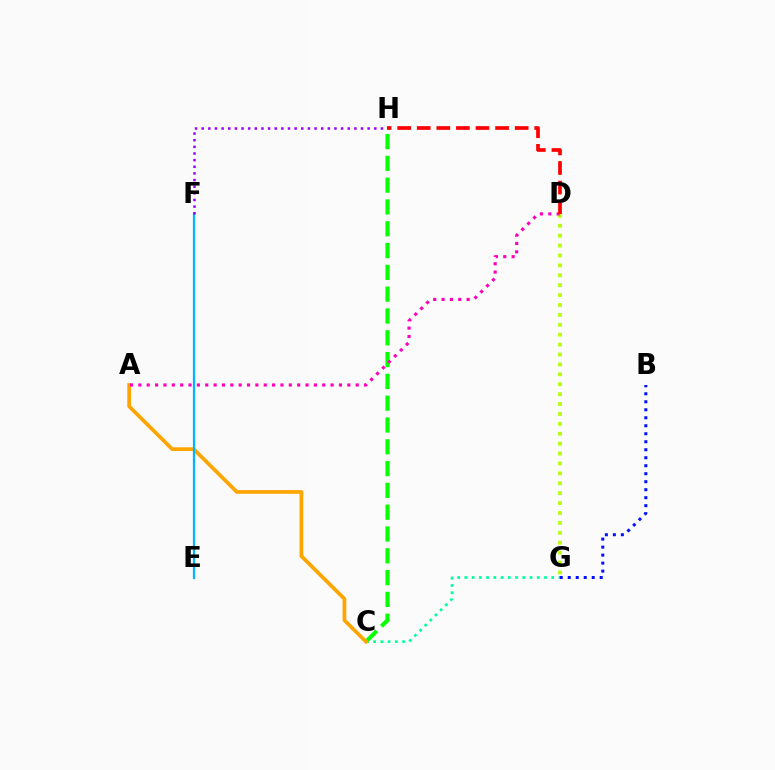{('C', 'G'): [{'color': '#00ff9d', 'line_style': 'dotted', 'thickness': 1.97}], ('C', 'H'): [{'color': '#08ff00', 'line_style': 'dashed', 'thickness': 2.96}], ('D', 'G'): [{'color': '#b3ff00', 'line_style': 'dotted', 'thickness': 2.69}], ('A', 'C'): [{'color': '#ffa500', 'line_style': 'solid', 'thickness': 2.68}], ('A', 'D'): [{'color': '#ff00bd', 'line_style': 'dotted', 'thickness': 2.27}], ('D', 'H'): [{'color': '#ff0000', 'line_style': 'dashed', 'thickness': 2.66}], ('E', 'F'): [{'color': '#00b5ff', 'line_style': 'solid', 'thickness': 1.61}], ('B', 'G'): [{'color': '#0010ff', 'line_style': 'dotted', 'thickness': 2.17}], ('F', 'H'): [{'color': '#9b00ff', 'line_style': 'dotted', 'thickness': 1.8}]}